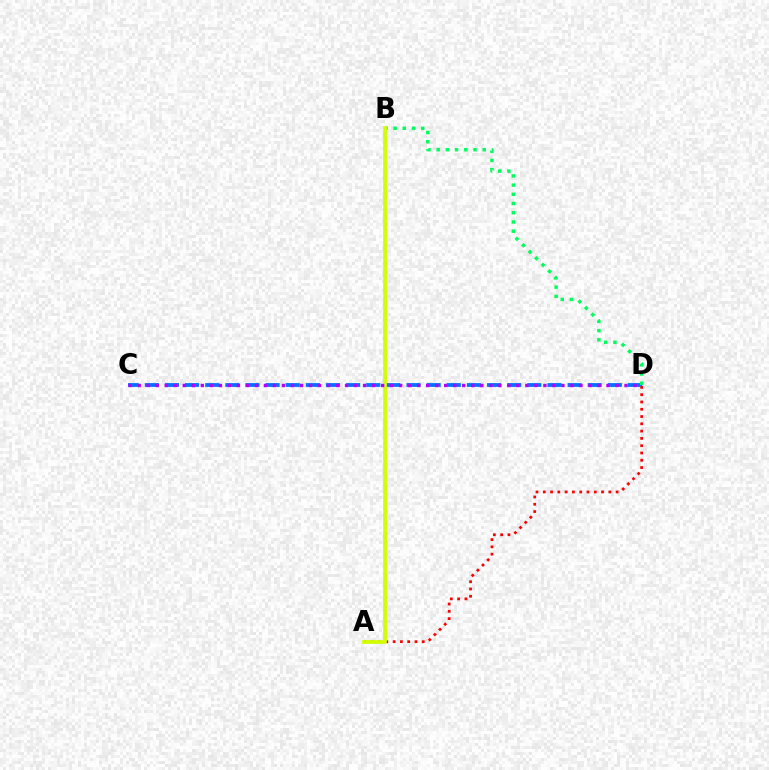{('C', 'D'): [{'color': '#0074ff', 'line_style': 'dashed', 'thickness': 2.73}, {'color': '#b900ff', 'line_style': 'dotted', 'thickness': 2.45}], ('A', 'D'): [{'color': '#ff0000', 'line_style': 'dotted', 'thickness': 1.98}], ('B', 'D'): [{'color': '#00ff5c', 'line_style': 'dotted', 'thickness': 2.5}], ('A', 'B'): [{'color': '#d1ff00', 'line_style': 'solid', 'thickness': 2.71}]}